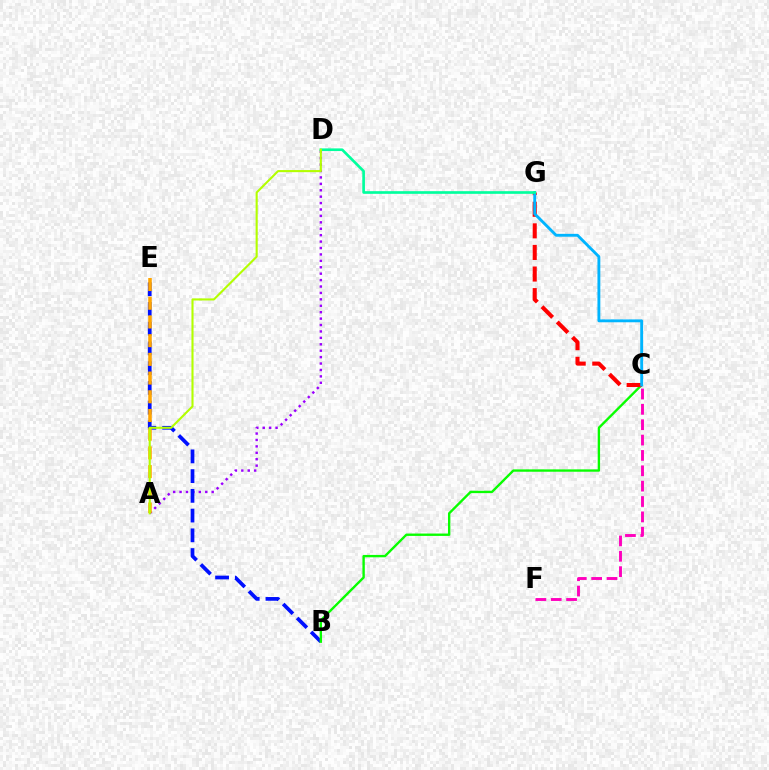{('C', 'F'): [{'color': '#ff00bd', 'line_style': 'dashed', 'thickness': 2.09}], ('A', 'D'): [{'color': '#9b00ff', 'line_style': 'dotted', 'thickness': 1.74}, {'color': '#b3ff00', 'line_style': 'solid', 'thickness': 1.52}], ('B', 'E'): [{'color': '#0010ff', 'line_style': 'dashed', 'thickness': 2.68}], ('A', 'E'): [{'color': '#ffa500', 'line_style': 'dashed', 'thickness': 2.54}], ('B', 'C'): [{'color': '#08ff00', 'line_style': 'solid', 'thickness': 1.71}], ('C', 'G'): [{'color': '#ff0000', 'line_style': 'dashed', 'thickness': 2.93}, {'color': '#00b5ff', 'line_style': 'solid', 'thickness': 2.07}], ('D', 'G'): [{'color': '#00ff9d', 'line_style': 'solid', 'thickness': 1.91}]}